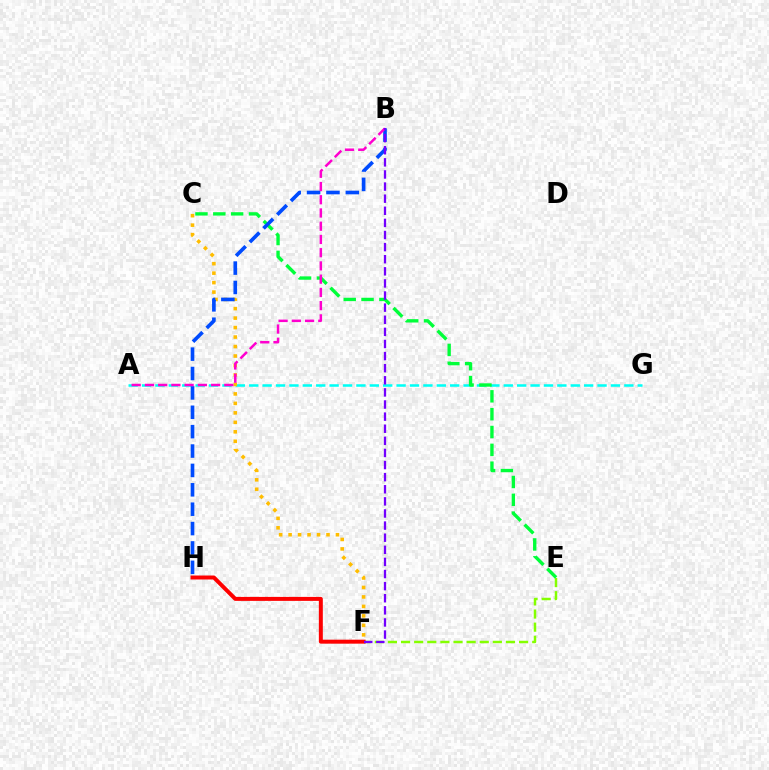{('E', 'F'): [{'color': '#84ff00', 'line_style': 'dashed', 'thickness': 1.78}], ('F', 'H'): [{'color': '#ff0000', 'line_style': 'solid', 'thickness': 2.86}], ('A', 'G'): [{'color': '#00fff6', 'line_style': 'dashed', 'thickness': 1.82}], ('C', 'E'): [{'color': '#00ff39', 'line_style': 'dashed', 'thickness': 2.42}], ('C', 'F'): [{'color': '#ffbd00', 'line_style': 'dotted', 'thickness': 2.57}], ('B', 'H'): [{'color': '#004bff', 'line_style': 'dashed', 'thickness': 2.63}], ('A', 'B'): [{'color': '#ff00cf', 'line_style': 'dashed', 'thickness': 1.8}], ('B', 'F'): [{'color': '#7200ff', 'line_style': 'dashed', 'thickness': 1.64}]}